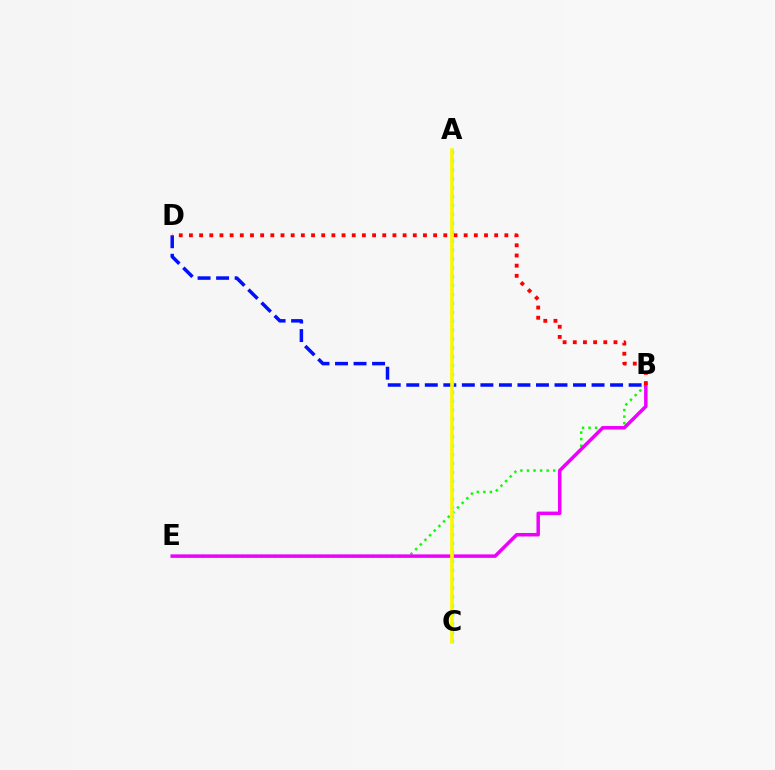{('B', 'D'): [{'color': '#0010ff', 'line_style': 'dashed', 'thickness': 2.52}, {'color': '#ff0000', 'line_style': 'dotted', 'thickness': 2.76}], ('B', 'E'): [{'color': '#08ff00', 'line_style': 'dotted', 'thickness': 1.78}, {'color': '#ee00ff', 'line_style': 'solid', 'thickness': 2.51}], ('A', 'C'): [{'color': '#00fff6', 'line_style': 'dotted', 'thickness': 2.42}, {'color': '#fcf500', 'line_style': 'solid', 'thickness': 2.61}]}